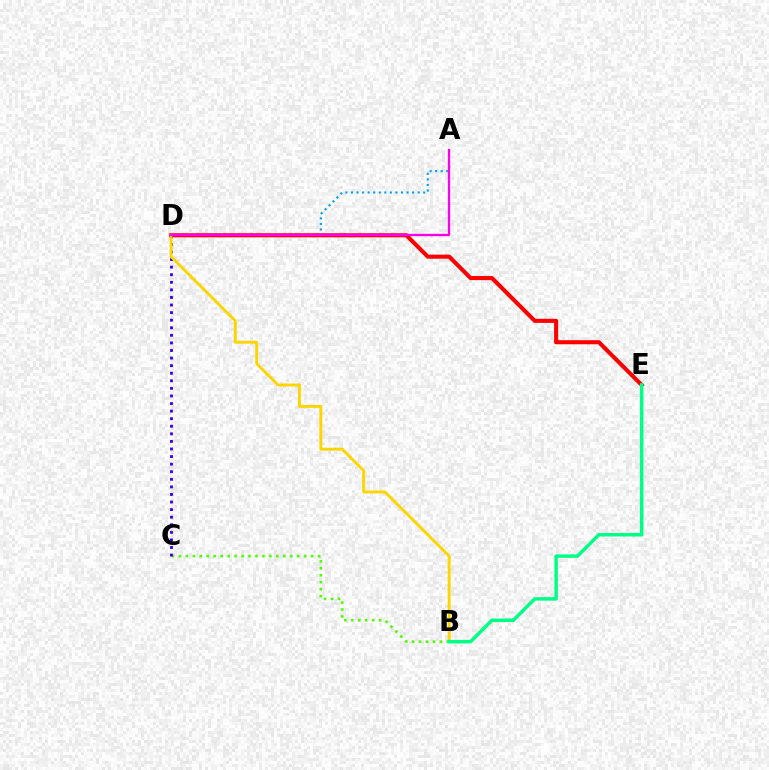{('A', 'D'): [{'color': '#009eff', 'line_style': 'dotted', 'thickness': 1.51}, {'color': '#ff00ed', 'line_style': 'solid', 'thickness': 1.68}], ('B', 'C'): [{'color': '#4fff00', 'line_style': 'dotted', 'thickness': 1.89}], ('D', 'E'): [{'color': '#ff0000', 'line_style': 'solid', 'thickness': 2.94}], ('C', 'D'): [{'color': '#3700ff', 'line_style': 'dotted', 'thickness': 2.06}], ('B', 'D'): [{'color': '#ffd500', 'line_style': 'solid', 'thickness': 2.08}], ('B', 'E'): [{'color': '#00ff86', 'line_style': 'solid', 'thickness': 2.51}]}